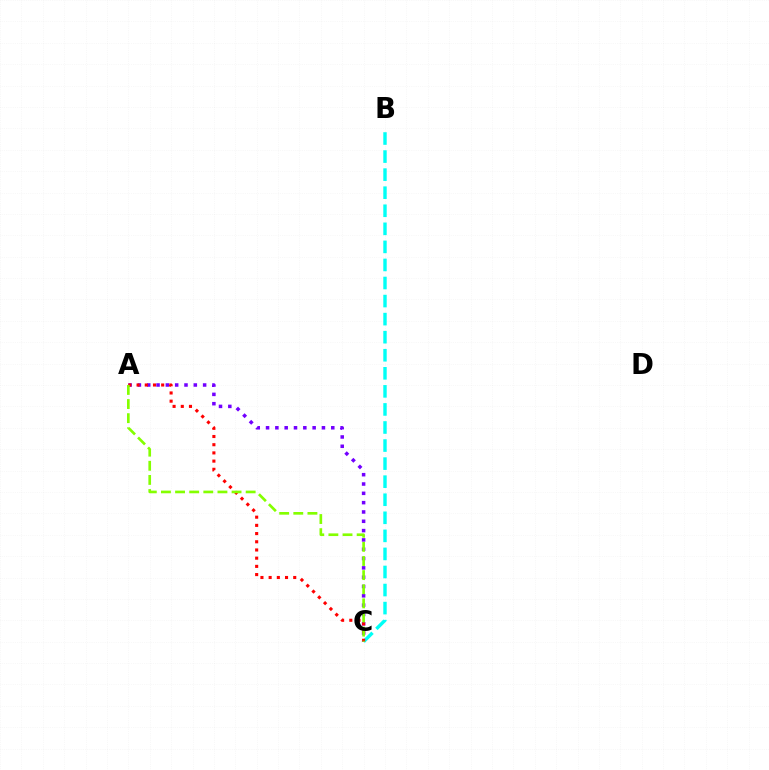{('A', 'C'): [{'color': '#7200ff', 'line_style': 'dotted', 'thickness': 2.53}, {'color': '#ff0000', 'line_style': 'dotted', 'thickness': 2.23}, {'color': '#84ff00', 'line_style': 'dashed', 'thickness': 1.92}], ('B', 'C'): [{'color': '#00fff6', 'line_style': 'dashed', 'thickness': 2.45}]}